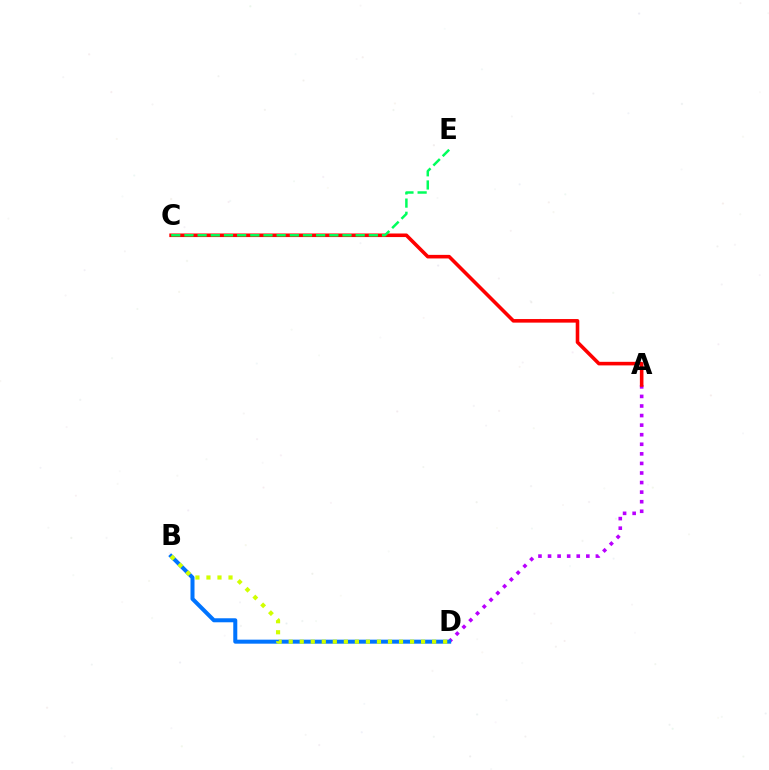{('A', 'D'): [{'color': '#b900ff', 'line_style': 'dotted', 'thickness': 2.6}], ('A', 'C'): [{'color': '#ff0000', 'line_style': 'solid', 'thickness': 2.58}], ('B', 'D'): [{'color': '#0074ff', 'line_style': 'solid', 'thickness': 2.89}, {'color': '#d1ff00', 'line_style': 'dotted', 'thickness': 3.0}], ('C', 'E'): [{'color': '#00ff5c', 'line_style': 'dashed', 'thickness': 1.79}]}